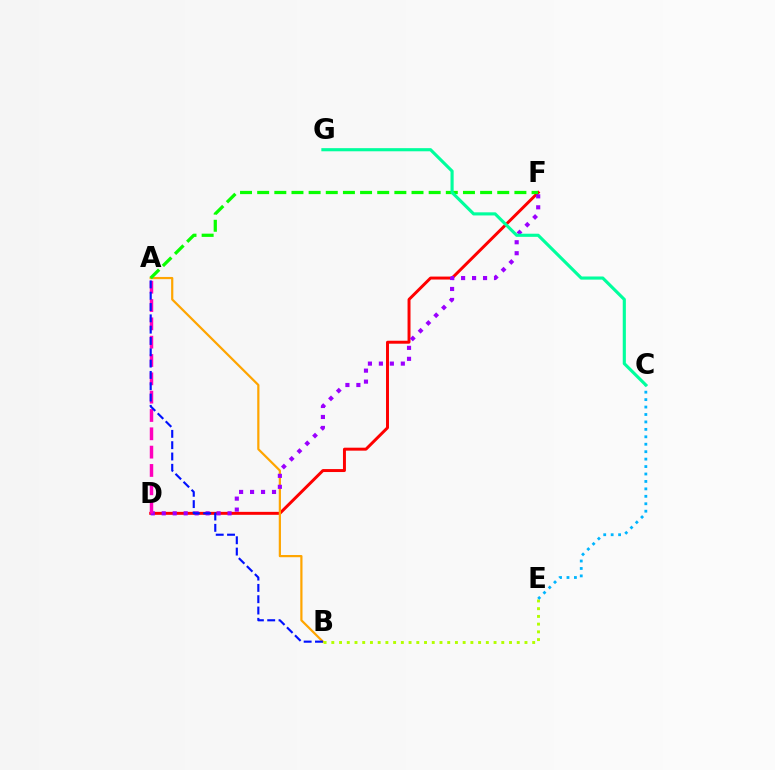{('D', 'F'): [{'color': '#ff0000', 'line_style': 'solid', 'thickness': 2.13}, {'color': '#9b00ff', 'line_style': 'dotted', 'thickness': 2.98}], ('A', 'B'): [{'color': '#ffa500', 'line_style': 'solid', 'thickness': 1.6}, {'color': '#0010ff', 'line_style': 'dashed', 'thickness': 1.54}], ('B', 'E'): [{'color': '#b3ff00', 'line_style': 'dotted', 'thickness': 2.1}], ('C', 'E'): [{'color': '#00b5ff', 'line_style': 'dotted', 'thickness': 2.02}], ('A', 'F'): [{'color': '#08ff00', 'line_style': 'dashed', 'thickness': 2.33}], ('C', 'G'): [{'color': '#00ff9d', 'line_style': 'solid', 'thickness': 2.25}], ('A', 'D'): [{'color': '#ff00bd', 'line_style': 'dashed', 'thickness': 2.49}]}